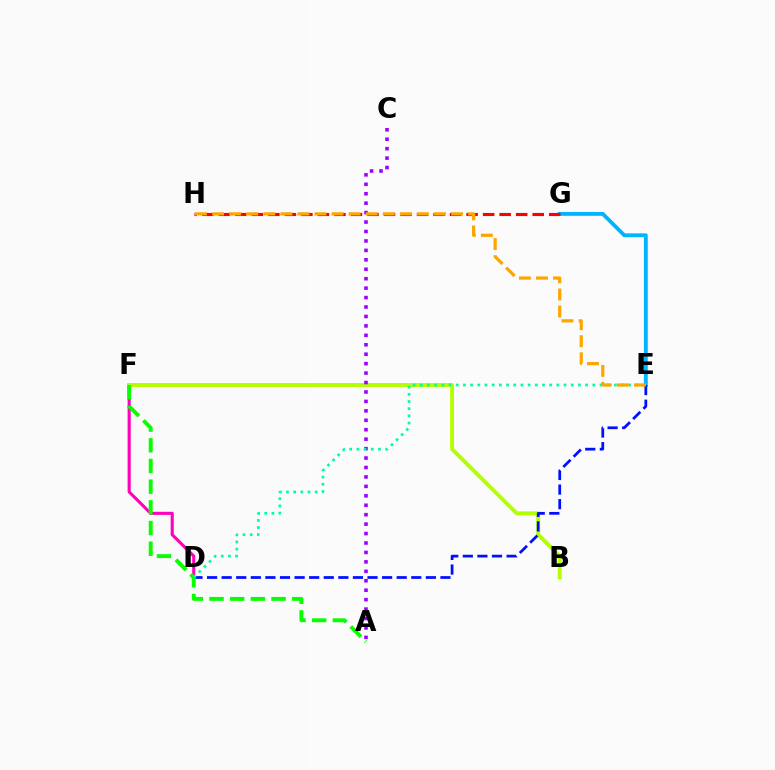{('E', 'G'): [{'color': '#00b5ff', 'line_style': 'solid', 'thickness': 2.77}], ('D', 'F'): [{'color': '#ff00bd', 'line_style': 'solid', 'thickness': 2.24}], ('B', 'F'): [{'color': '#b3ff00', 'line_style': 'solid', 'thickness': 2.8}], ('D', 'E'): [{'color': '#0010ff', 'line_style': 'dashed', 'thickness': 1.98}, {'color': '#00ff9d', 'line_style': 'dotted', 'thickness': 1.95}], ('G', 'H'): [{'color': '#ff0000', 'line_style': 'dashed', 'thickness': 2.24}], ('A', 'F'): [{'color': '#08ff00', 'line_style': 'dashed', 'thickness': 2.81}], ('A', 'C'): [{'color': '#9b00ff', 'line_style': 'dotted', 'thickness': 2.56}], ('E', 'H'): [{'color': '#ffa500', 'line_style': 'dashed', 'thickness': 2.32}]}